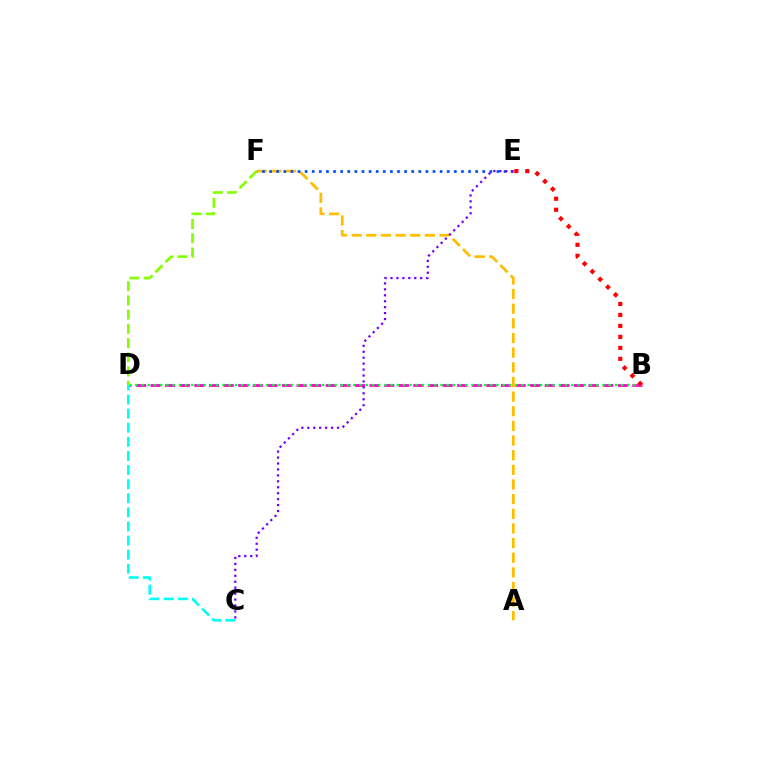{('B', 'D'): [{'color': '#ff00cf', 'line_style': 'dashed', 'thickness': 1.98}, {'color': '#00ff39', 'line_style': 'dotted', 'thickness': 1.69}], ('A', 'F'): [{'color': '#ffbd00', 'line_style': 'dashed', 'thickness': 1.99}], ('E', 'F'): [{'color': '#004bff', 'line_style': 'dotted', 'thickness': 1.93}], ('C', 'E'): [{'color': '#7200ff', 'line_style': 'dotted', 'thickness': 1.61}], ('B', 'E'): [{'color': '#ff0000', 'line_style': 'dotted', 'thickness': 2.98}], ('D', 'F'): [{'color': '#84ff00', 'line_style': 'dashed', 'thickness': 1.93}], ('C', 'D'): [{'color': '#00fff6', 'line_style': 'dashed', 'thickness': 1.92}]}